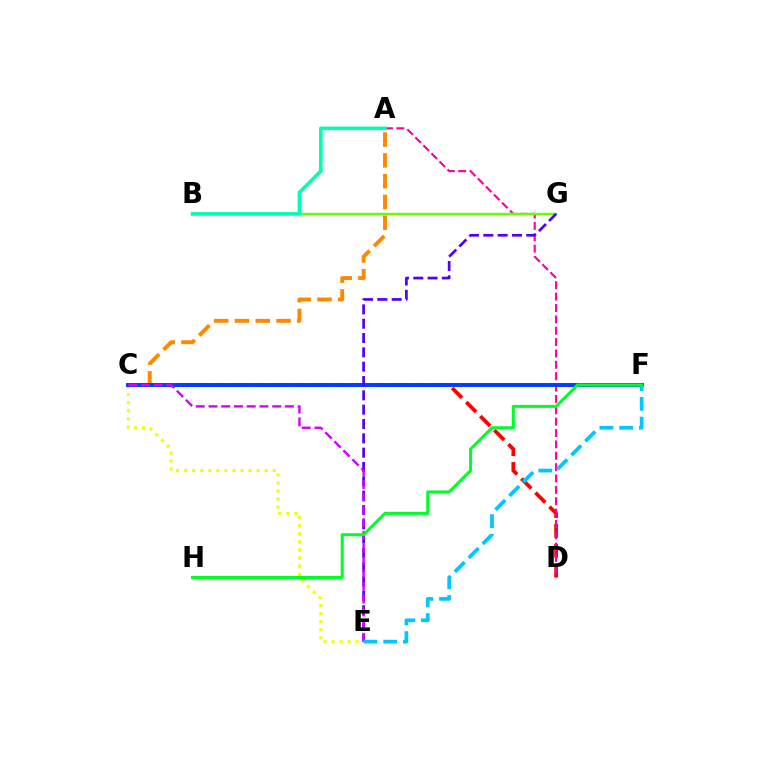{('C', 'D'): [{'color': '#ff0000', 'line_style': 'dashed', 'thickness': 2.7}], ('A', 'D'): [{'color': '#ff00a0', 'line_style': 'dashed', 'thickness': 1.54}], ('A', 'C'): [{'color': '#ff8800', 'line_style': 'dashed', 'thickness': 2.82}], ('B', 'G'): [{'color': '#66ff00', 'line_style': 'solid', 'thickness': 1.75}], ('C', 'E'): [{'color': '#eeff00', 'line_style': 'dotted', 'thickness': 2.19}, {'color': '#d600ff', 'line_style': 'dashed', 'thickness': 1.73}], ('C', 'F'): [{'color': '#003fff', 'line_style': 'solid', 'thickness': 2.85}], ('E', 'G'): [{'color': '#4f00ff', 'line_style': 'dashed', 'thickness': 1.95}], ('E', 'F'): [{'color': '#00c7ff', 'line_style': 'dashed', 'thickness': 2.68}], ('F', 'H'): [{'color': '#00ff27', 'line_style': 'solid', 'thickness': 2.19}], ('A', 'B'): [{'color': '#00ffaf', 'line_style': 'solid', 'thickness': 2.6}]}